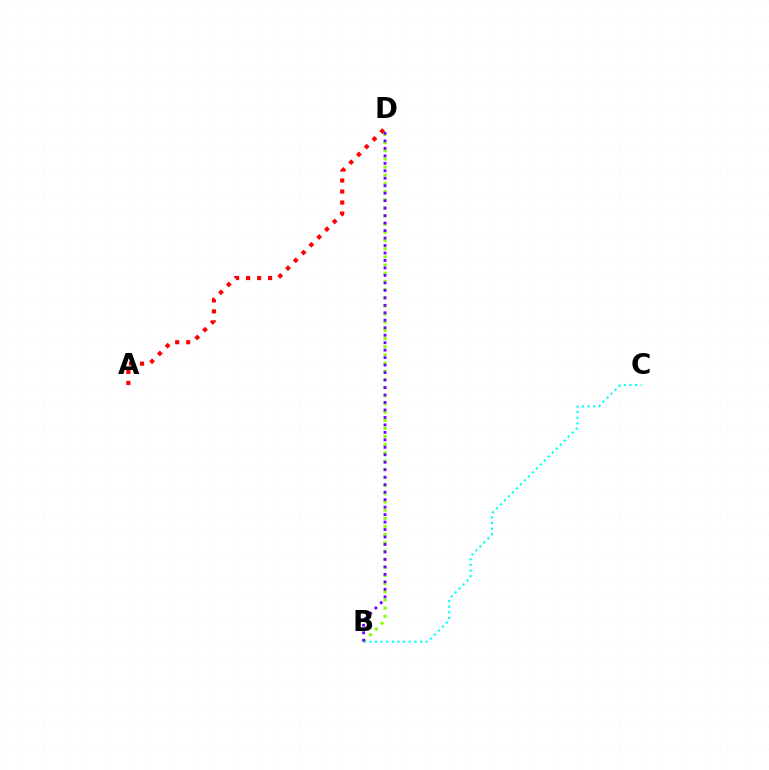{('A', 'D'): [{'color': '#ff0000', 'line_style': 'dotted', 'thickness': 2.99}], ('B', 'D'): [{'color': '#84ff00', 'line_style': 'dotted', 'thickness': 2.22}, {'color': '#7200ff', 'line_style': 'dotted', 'thickness': 2.03}], ('B', 'C'): [{'color': '#00fff6', 'line_style': 'dotted', 'thickness': 1.53}]}